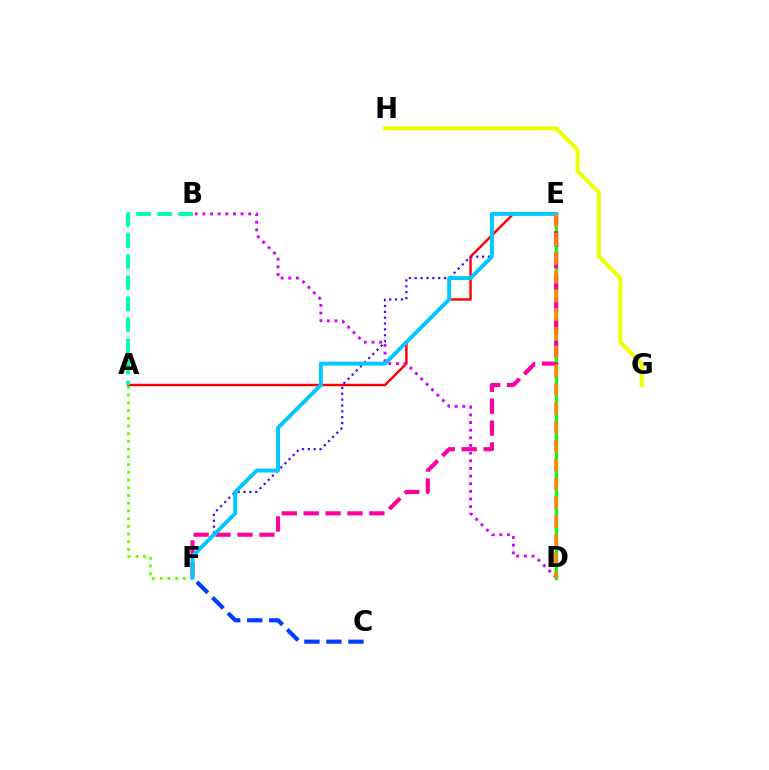{('D', 'E'): [{'color': '#00ff27', 'line_style': 'solid', 'thickness': 2.43}, {'color': '#ff8800', 'line_style': 'dashed', 'thickness': 2.55}], ('A', 'E'): [{'color': '#ff0000', 'line_style': 'solid', 'thickness': 1.74}], ('A', 'F'): [{'color': '#66ff00', 'line_style': 'dotted', 'thickness': 2.1}], ('B', 'D'): [{'color': '#d600ff', 'line_style': 'dotted', 'thickness': 2.08}], ('E', 'F'): [{'color': '#ff00a0', 'line_style': 'dashed', 'thickness': 2.98}, {'color': '#4f00ff', 'line_style': 'dotted', 'thickness': 1.59}, {'color': '#00c7ff', 'line_style': 'solid', 'thickness': 2.82}], ('G', 'H'): [{'color': '#eeff00', 'line_style': 'solid', 'thickness': 2.89}], ('A', 'B'): [{'color': '#00ffaf', 'line_style': 'dashed', 'thickness': 2.86}], ('C', 'F'): [{'color': '#003fff', 'line_style': 'dashed', 'thickness': 2.99}]}